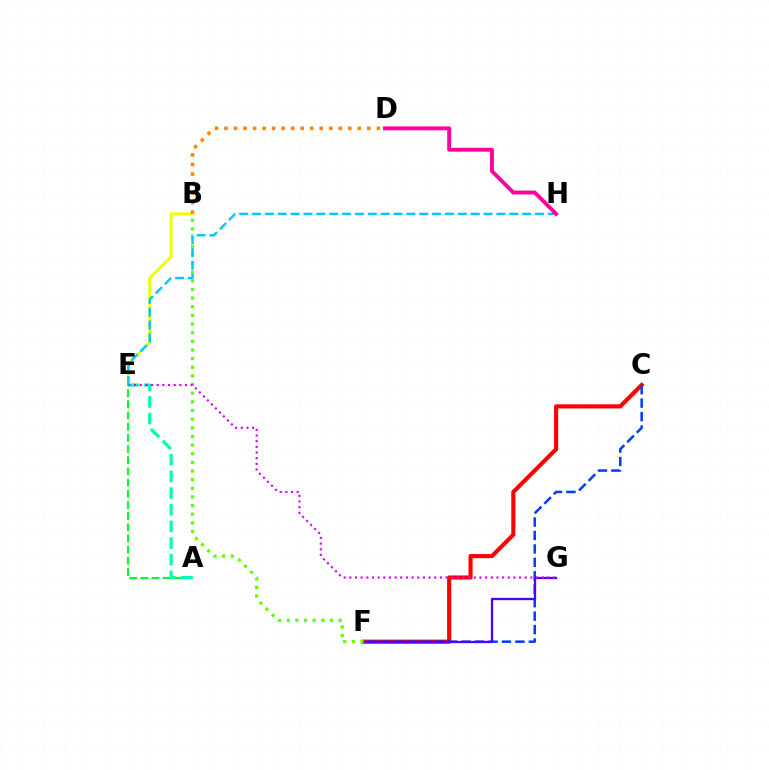{('C', 'F'): [{'color': '#ff0000', 'line_style': 'solid', 'thickness': 2.97}, {'color': '#003fff', 'line_style': 'dashed', 'thickness': 1.83}], ('B', 'E'): [{'color': '#eeff00', 'line_style': 'solid', 'thickness': 2.08}], ('A', 'E'): [{'color': '#00ff27', 'line_style': 'dashed', 'thickness': 1.52}, {'color': '#00ffaf', 'line_style': 'dashed', 'thickness': 2.26}], ('F', 'G'): [{'color': '#4f00ff', 'line_style': 'solid', 'thickness': 1.66}], ('B', 'D'): [{'color': '#ff8800', 'line_style': 'dotted', 'thickness': 2.59}], ('B', 'F'): [{'color': '#66ff00', 'line_style': 'dotted', 'thickness': 2.35}], ('E', 'G'): [{'color': '#d600ff', 'line_style': 'dotted', 'thickness': 1.54}], ('E', 'H'): [{'color': '#00c7ff', 'line_style': 'dashed', 'thickness': 1.75}], ('D', 'H'): [{'color': '#ff00a0', 'line_style': 'solid', 'thickness': 2.81}]}